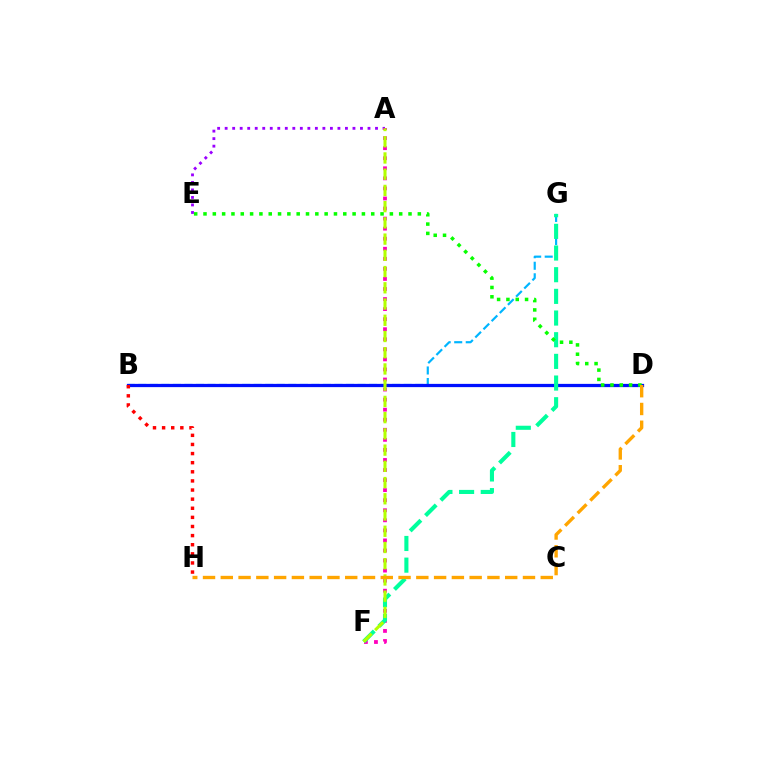{('B', 'G'): [{'color': '#00b5ff', 'line_style': 'dashed', 'thickness': 1.57}], ('B', 'D'): [{'color': '#0010ff', 'line_style': 'solid', 'thickness': 2.34}], ('A', 'E'): [{'color': '#9b00ff', 'line_style': 'dotted', 'thickness': 2.04}], ('A', 'F'): [{'color': '#ff00bd', 'line_style': 'dotted', 'thickness': 2.73}, {'color': '#b3ff00', 'line_style': 'dashed', 'thickness': 2.2}], ('B', 'H'): [{'color': '#ff0000', 'line_style': 'dotted', 'thickness': 2.48}], ('F', 'G'): [{'color': '#00ff9d', 'line_style': 'dashed', 'thickness': 2.94}], ('D', 'E'): [{'color': '#08ff00', 'line_style': 'dotted', 'thickness': 2.53}], ('D', 'H'): [{'color': '#ffa500', 'line_style': 'dashed', 'thickness': 2.41}]}